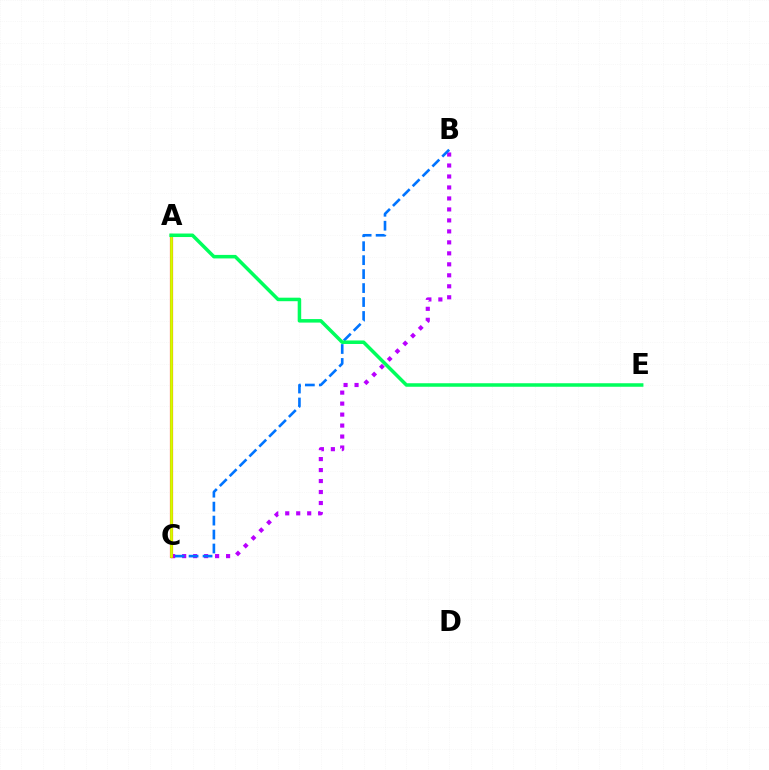{('B', 'C'): [{'color': '#b900ff', 'line_style': 'dotted', 'thickness': 2.98}, {'color': '#0074ff', 'line_style': 'dashed', 'thickness': 1.9}], ('A', 'C'): [{'color': '#ff0000', 'line_style': 'solid', 'thickness': 2.26}, {'color': '#d1ff00', 'line_style': 'solid', 'thickness': 1.98}], ('A', 'E'): [{'color': '#00ff5c', 'line_style': 'solid', 'thickness': 2.53}]}